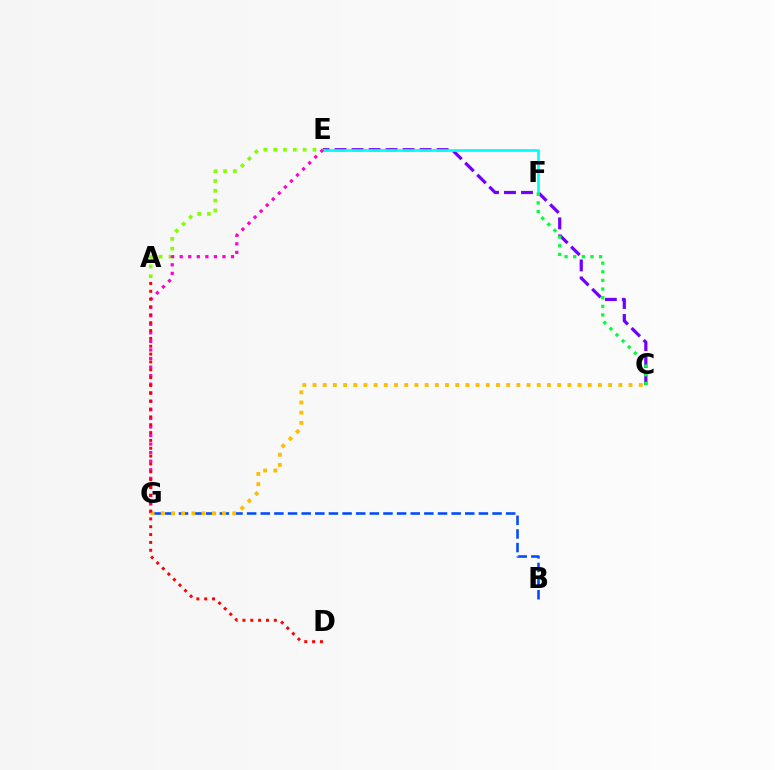{('C', 'E'): [{'color': '#7200ff', 'line_style': 'dashed', 'thickness': 2.31}], ('B', 'G'): [{'color': '#004bff', 'line_style': 'dashed', 'thickness': 1.85}], ('A', 'E'): [{'color': '#84ff00', 'line_style': 'dotted', 'thickness': 2.67}], ('E', 'F'): [{'color': '#00fff6', 'line_style': 'solid', 'thickness': 1.95}], ('C', 'F'): [{'color': '#00ff39', 'line_style': 'dotted', 'thickness': 2.35}], ('E', 'G'): [{'color': '#ff00cf', 'line_style': 'dotted', 'thickness': 2.32}], ('C', 'G'): [{'color': '#ffbd00', 'line_style': 'dotted', 'thickness': 2.77}], ('A', 'D'): [{'color': '#ff0000', 'line_style': 'dotted', 'thickness': 2.13}]}